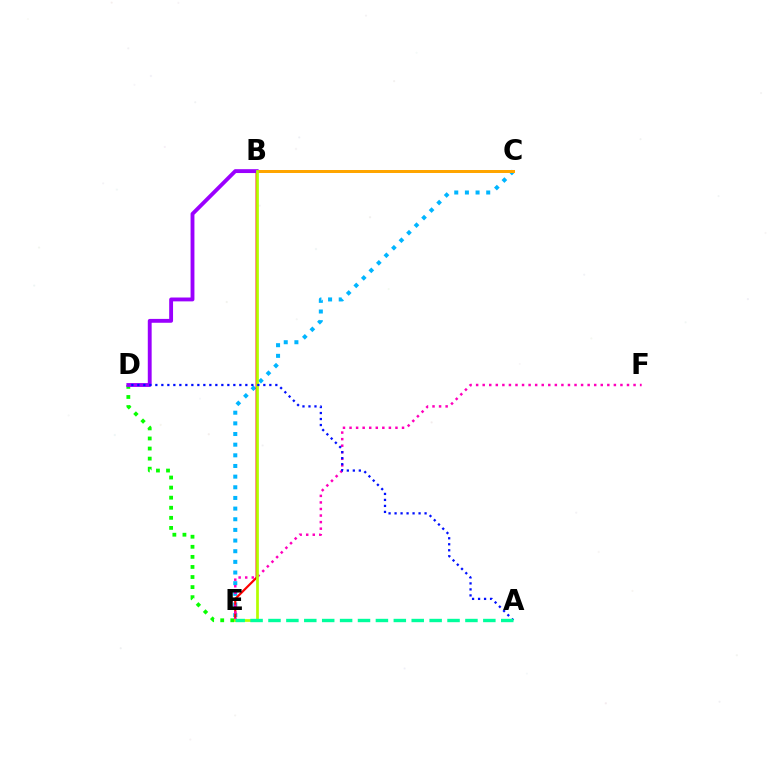{('D', 'E'): [{'color': '#08ff00', 'line_style': 'dotted', 'thickness': 2.74}], ('C', 'E'): [{'color': '#00b5ff', 'line_style': 'dotted', 'thickness': 2.89}], ('B', 'E'): [{'color': '#ff0000', 'line_style': 'solid', 'thickness': 1.57}, {'color': '#b3ff00', 'line_style': 'solid', 'thickness': 1.96}], ('B', 'C'): [{'color': '#ffa500', 'line_style': 'solid', 'thickness': 2.15}], ('B', 'D'): [{'color': '#9b00ff', 'line_style': 'solid', 'thickness': 2.78}], ('E', 'F'): [{'color': '#ff00bd', 'line_style': 'dotted', 'thickness': 1.78}], ('A', 'D'): [{'color': '#0010ff', 'line_style': 'dotted', 'thickness': 1.63}], ('A', 'E'): [{'color': '#00ff9d', 'line_style': 'dashed', 'thickness': 2.43}]}